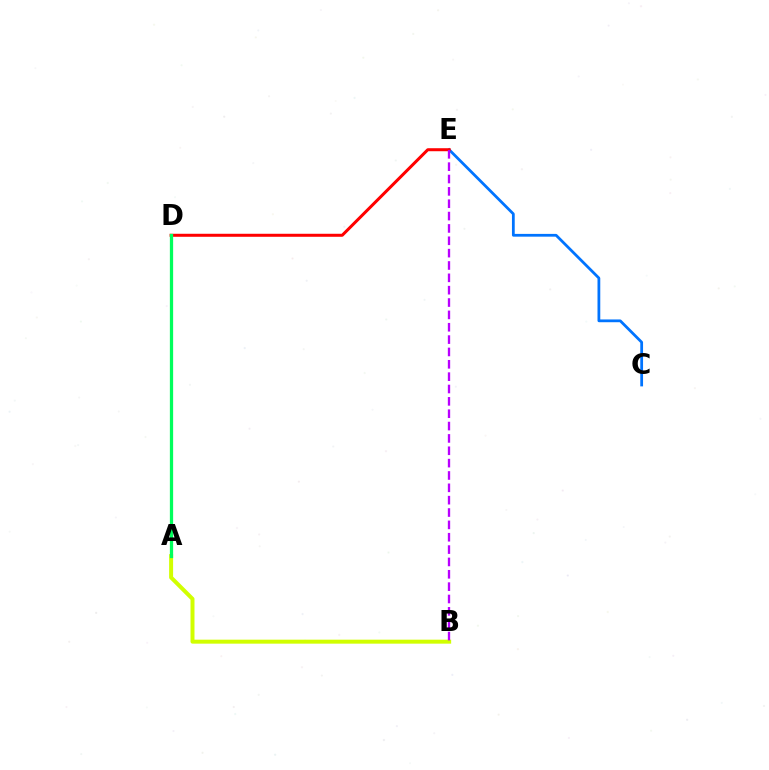{('A', 'B'): [{'color': '#d1ff00', 'line_style': 'solid', 'thickness': 2.87}], ('C', 'E'): [{'color': '#0074ff', 'line_style': 'solid', 'thickness': 1.99}], ('D', 'E'): [{'color': '#ff0000', 'line_style': 'solid', 'thickness': 2.17}], ('A', 'D'): [{'color': '#00ff5c', 'line_style': 'solid', 'thickness': 2.35}], ('B', 'E'): [{'color': '#b900ff', 'line_style': 'dashed', 'thickness': 1.68}]}